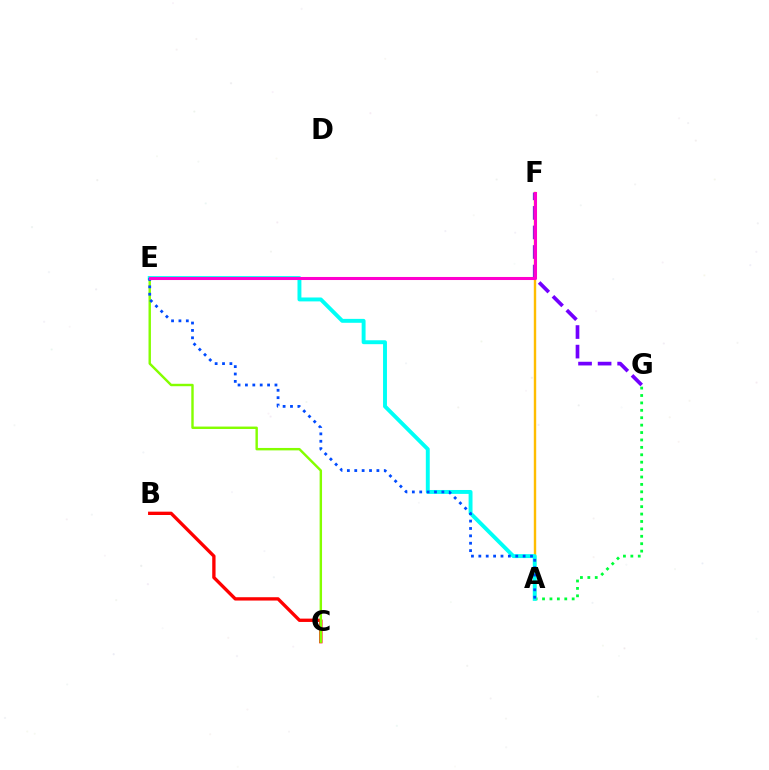{('A', 'G'): [{'color': '#00ff39', 'line_style': 'dotted', 'thickness': 2.01}], ('B', 'C'): [{'color': '#ff0000', 'line_style': 'solid', 'thickness': 2.4}], ('F', 'G'): [{'color': '#7200ff', 'line_style': 'dashed', 'thickness': 2.66}], ('A', 'F'): [{'color': '#ffbd00', 'line_style': 'solid', 'thickness': 1.74}], ('C', 'E'): [{'color': '#84ff00', 'line_style': 'solid', 'thickness': 1.74}], ('A', 'E'): [{'color': '#00fff6', 'line_style': 'solid', 'thickness': 2.81}, {'color': '#004bff', 'line_style': 'dotted', 'thickness': 2.01}], ('E', 'F'): [{'color': '#ff00cf', 'line_style': 'solid', 'thickness': 2.19}]}